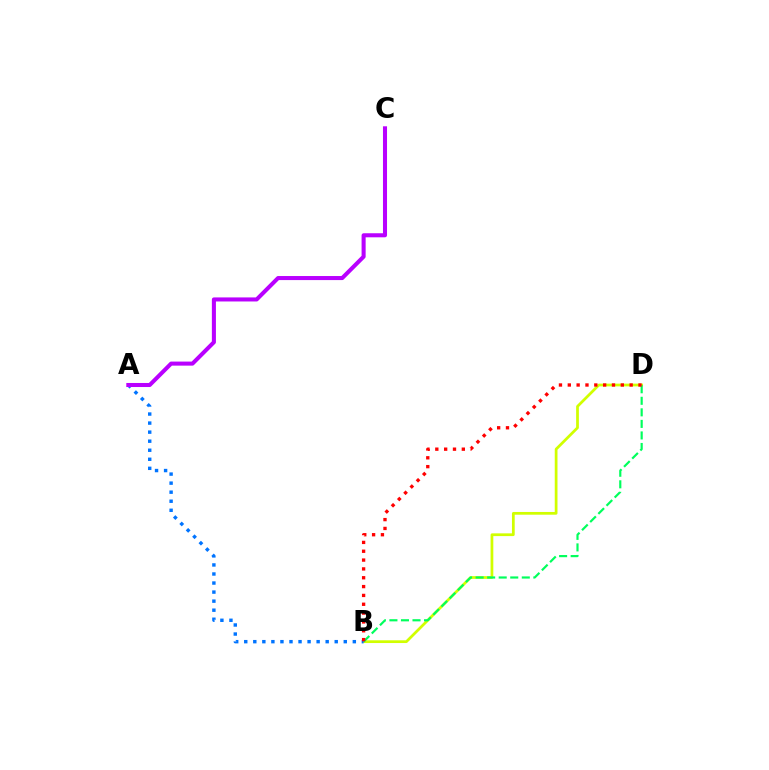{('B', 'D'): [{'color': '#d1ff00', 'line_style': 'solid', 'thickness': 1.97}, {'color': '#00ff5c', 'line_style': 'dashed', 'thickness': 1.57}, {'color': '#ff0000', 'line_style': 'dotted', 'thickness': 2.4}], ('A', 'B'): [{'color': '#0074ff', 'line_style': 'dotted', 'thickness': 2.46}], ('A', 'C'): [{'color': '#b900ff', 'line_style': 'solid', 'thickness': 2.92}]}